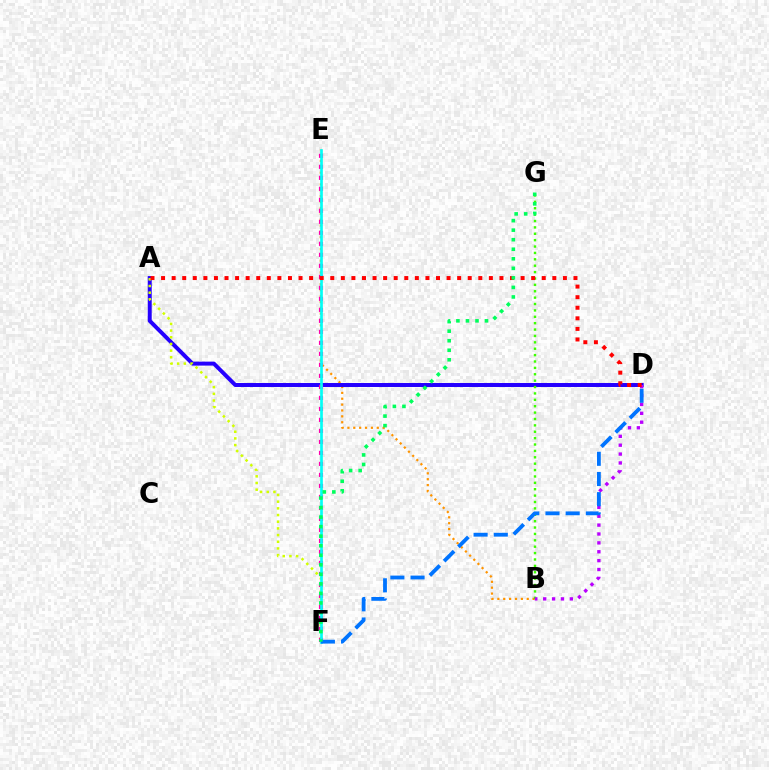{('B', 'E'): [{'color': '#ff9400', 'line_style': 'dotted', 'thickness': 1.6}], ('A', 'D'): [{'color': '#2500ff', 'line_style': 'solid', 'thickness': 2.86}, {'color': '#ff0000', 'line_style': 'dotted', 'thickness': 2.87}], ('A', 'F'): [{'color': '#d1ff00', 'line_style': 'dotted', 'thickness': 1.81}], ('E', 'F'): [{'color': '#ff00ac', 'line_style': 'dotted', 'thickness': 2.99}, {'color': '#00fff6', 'line_style': 'solid', 'thickness': 1.93}], ('B', 'G'): [{'color': '#3dff00', 'line_style': 'dotted', 'thickness': 1.74}], ('B', 'D'): [{'color': '#b900ff', 'line_style': 'dotted', 'thickness': 2.41}], ('D', 'F'): [{'color': '#0074ff', 'line_style': 'dashed', 'thickness': 2.74}], ('F', 'G'): [{'color': '#00ff5c', 'line_style': 'dotted', 'thickness': 2.59}]}